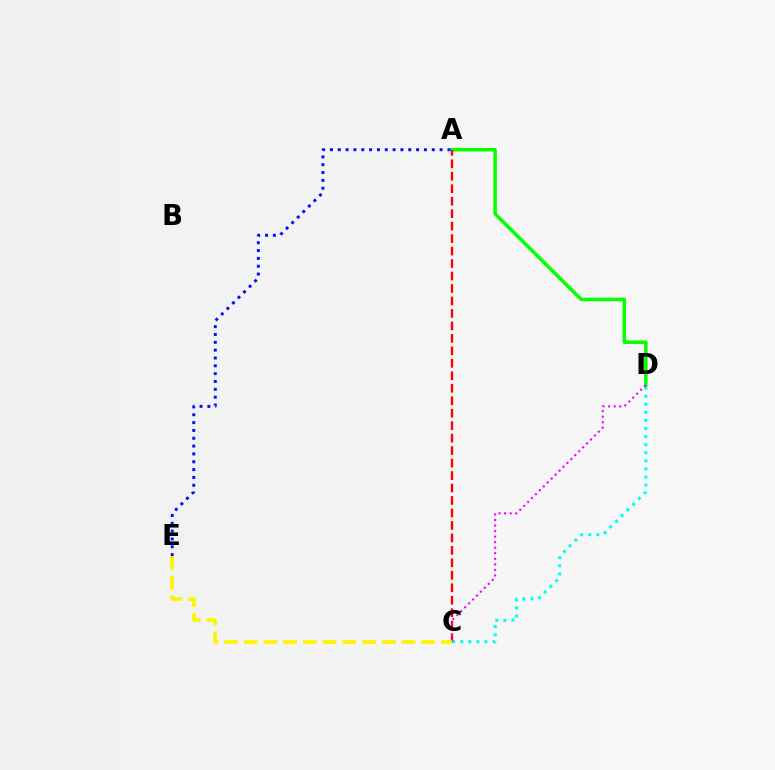{('A', 'D'): [{'color': '#08ff00', 'line_style': 'solid', 'thickness': 2.53}], ('A', 'E'): [{'color': '#0010ff', 'line_style': 'dotted', 'thickness': 2.13}], ('A', 'C'): [{'color': '#ff0000', 'line_style': 'dashed', 'thickness': 1.69}], ('C', 'D'): [{'color': '#00fff6', 'line_style': 'dotted', 'thickness': 2.19}, {'color': '#ee00ff', 'line_style': 'dotted', 'thickness': 1.51}], ('C', 'E'): [{'color': '#fcf500', 'line_style': 'dashed', 'thickness': 2.68}]}